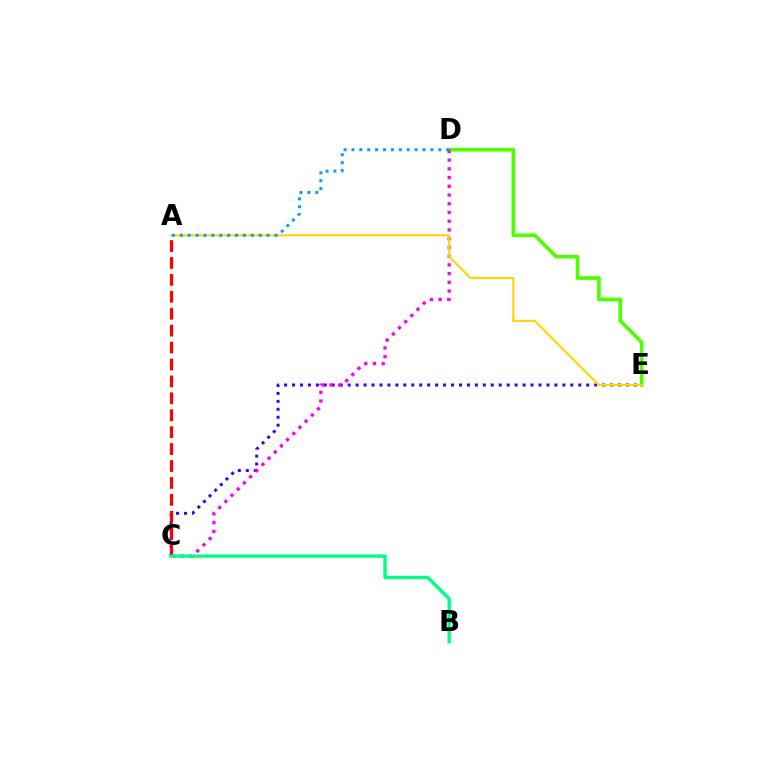{('C', 'E'): [{'color': '#3700ff', 'line_style': 'dotted', 'thickness': 2.16}], ('A', 'C'): [{'color': '#ff0000', 'line_style': 'dashed', 'thickness': 2.3}], ('D', 'E'): [{'color': '#4fff00', 'line_style': 'solid', 'thickness': 2.64}], ('C', 'D'): [{'color': '#ff00ed', 'line_style': 'dotted', 'thickness': 2.37}], ('A', 'E'): [{'color': '#ffd500', 'line_style': 'solid', 'thickness': 1.51}], ('A', 'D'): [{'color': '#009eff', 'line_style': 'dotted', 'thickness': 2.14}], ('B', 'C'): [{'color': '#00ff86', 'line_style': 'solid', 'thickness': 2.43}]}